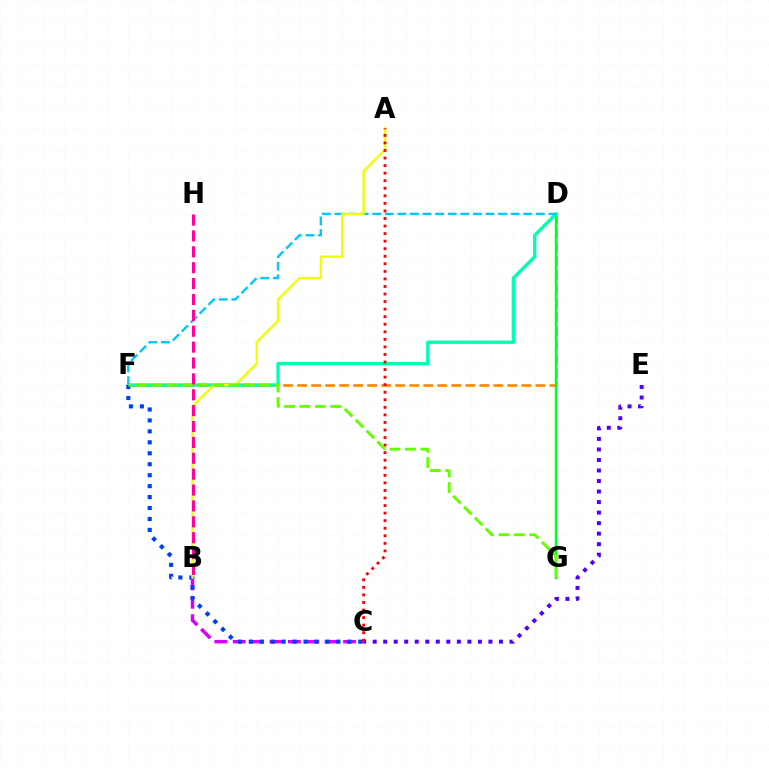{('D', 'F'): [{'color': '#ff8800', 'line_style': 'dashed', 'thickness': 1.9}, {'color': '#00ffaf', 'line_style': 'solid', 'thickness': 2.41}, {'color': '#00c7ff', 'line_style': 'dashed', 'thickness': 1.71}], ('D', 'G'): [{'color': '#00ff27', 'line_style': 'solid', 'thickness': 1.76}], ('B', 'C'): [{'color': '#d600ff', 'line_style': 'dashed', 'thickness': 2.5}], ('C', 'E'): [{'color': '#4f00ff', 'line_style': 'dotted', 'thickness': 2.86}], ('C', 'F'): [{'color': '#003fff', 'line_style': 'dotted', 'thickness': 2.98}], ('A', 'B'): [{'color': '#eeff00', 'line_style': 'solid', 'thickness': 1.7}], ('A', 'C'): [{'color': '#ff0000', 'line_style': 'dotted', 'thickness': 2.05}], ('F', 'G'): [{'color': '#66ff00', 'line_style': 'dashed', 'thickness': 2.09}], ('B', 'H'): [{'color': '#ff00a0', 'line_style': 'dashed', 'thickness': 2.16}]}